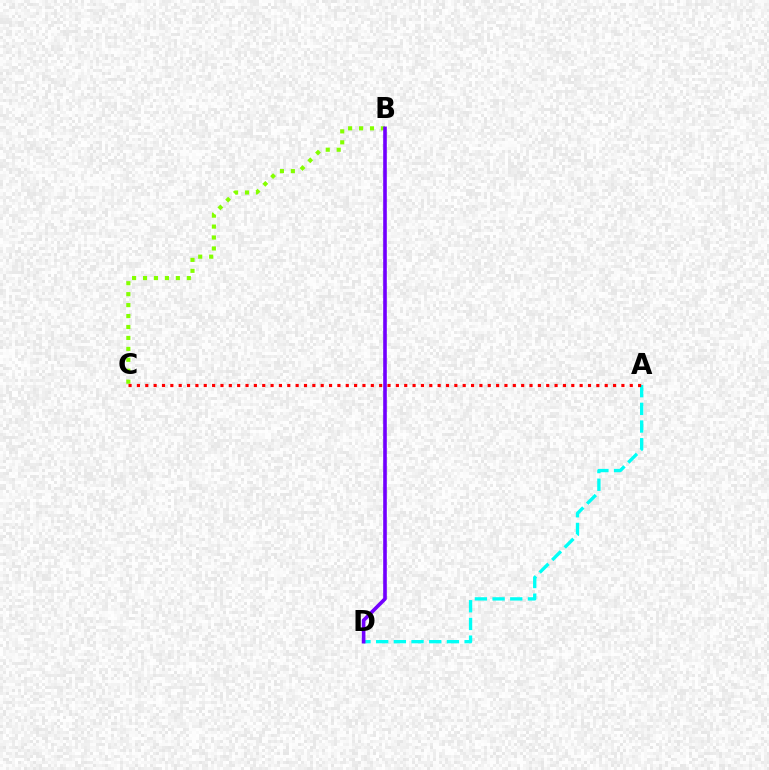{('B', 'C'): [{'color': '#84ff00', 'line_style': 'dotted', 'thickness': 2.97}], ('A', 'D'): [{'color': '#00fff6', 'line_style': 'dashed', 'thickness': 2.4}], ('A', 'C'): [{'color': '#ff0000', 'line_style': 'dotted', 'thickness': 2.27}], ('B', 'D'): [{'color': '#7200ff', 'line_style': 'solid', 'thickness': 2.61}]}